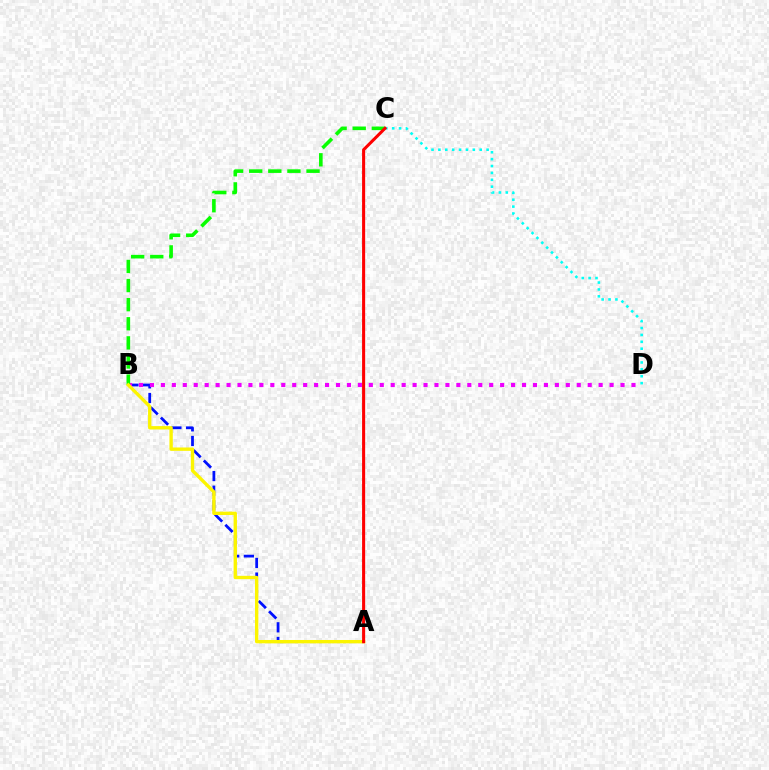{('A', 'B'): [{'color': '#0010ff', 'line_style': 'dashed', 'thickness': 1.99}, {'color': '#fcf500', 'line_style': 'solid', 'thickness': 2.42}], ('B', 'D'): [{'color': '#ee00ff', 'line_style': 'dotted', 'thickness': 2.97}], ('C', 'D'): [{'color': '#00fff6', 'line_style': 'dotted', 'thickness': 1.87}], ('B', 'C'): [{'color': '#08ff00', 'line_style': 'dashed', 'thickness': 2.6}], ('A', 'C'): [{'color': '#ff0000', 'line_style': 'solid', 'thickness': 2.21}]}